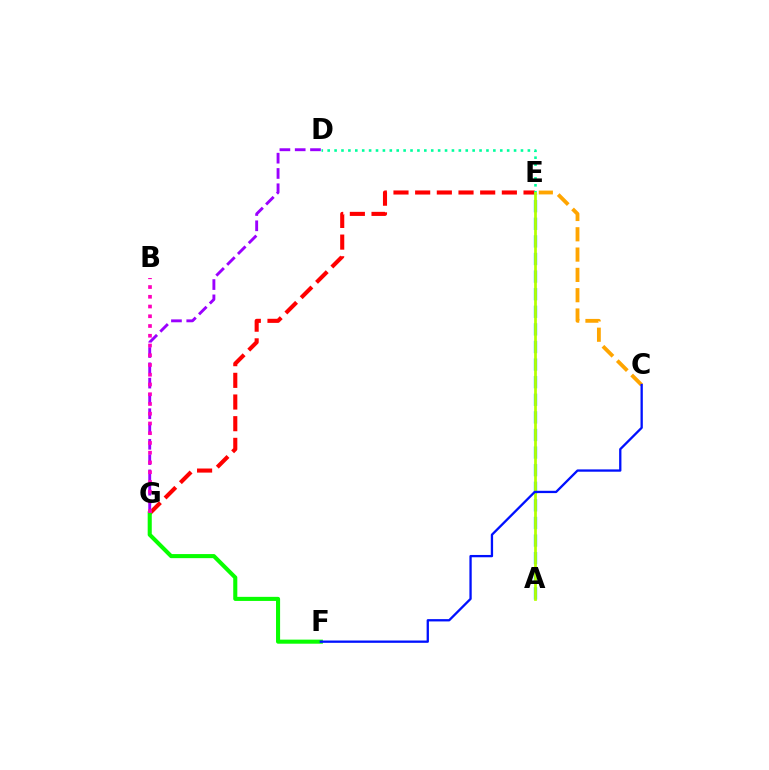{('E', 'G'): [{'color': '#ff0000', 'line_style': 'dashed', 'thickness': 2.94}], ('D', 'E'): [{'color': '#00ff9d', 'line_style': 'dotted', 'thickness': 1.88}], ('D', 'G'): [{'color': '#9b00ff', 'line_style': 'dashed', 'thickness': 2.08}], ('C', 'E'): [{'color': '#ffa500', 'line_style': 'dashed', 'thickness': 2.76}], ('F', 'G'): [{'color': '#08ff00', 'line_style': 'solid', 'thickness': 2.93}], ('A', 'E'): [{'color': '#00b5ff', 'line_style': 'dashed', 'thickness': 2.39}, {'color': '#b3ff00', 'line_style': 'solid', 'thickness': 1.97}], ('C', 'F'): [{'color': '#0010ff', 'line_style': 'solid', 'thickness': 1.66}], ('B', 'G'): [{'color': '#ff00bd', 'line_style': 'dotted', 'thickness': 2.65}]}